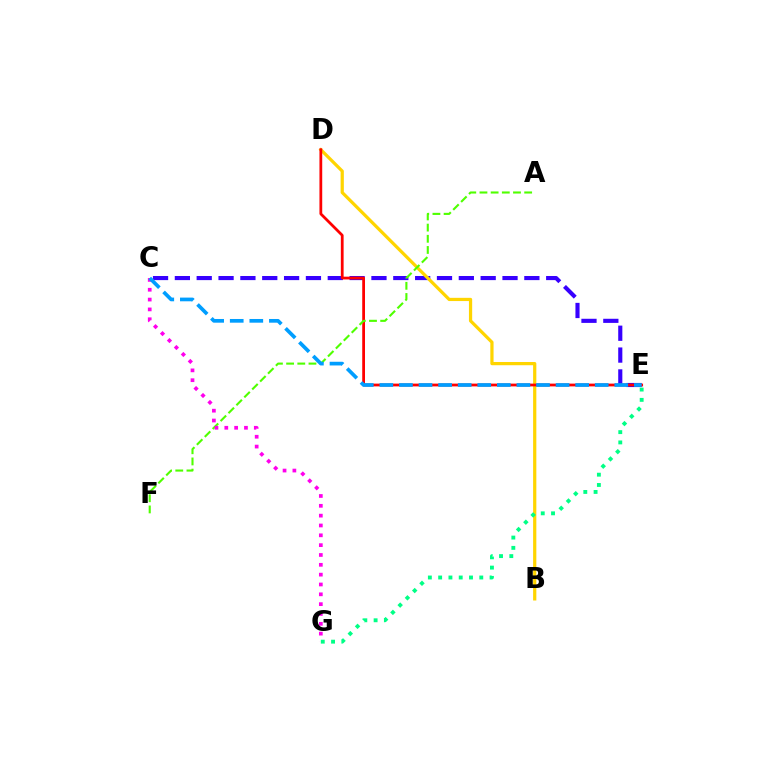{('C', 'E'): [{'color': '#3700ff', 'line_style': 'dashed', 'thickness': 2.97}, {'color': '#009eff', 'line_style': 'dashed', 'thickness': 2.66}], ('B', 'D'): [{'color': '#ffd500', 'line_style': 'solid', 'thickness': 2.32}], ('E', 'G'): [{'color': '#00ff86', 'line_style': 'dotted', 'thickness': 2.79}], ('D', 'E'): [{'color': '#ff0000', 'line_style': 'solid', 'thickness': 2.0}], ('A', 'F'): [{'color': '#4fff00', 'line_style': 'dashed', 'thickness': 1.52}], ('C', 'G'): [{'color': '#ff00ed', 'line_style': 'dotted', 'thickness': 2.67}]}